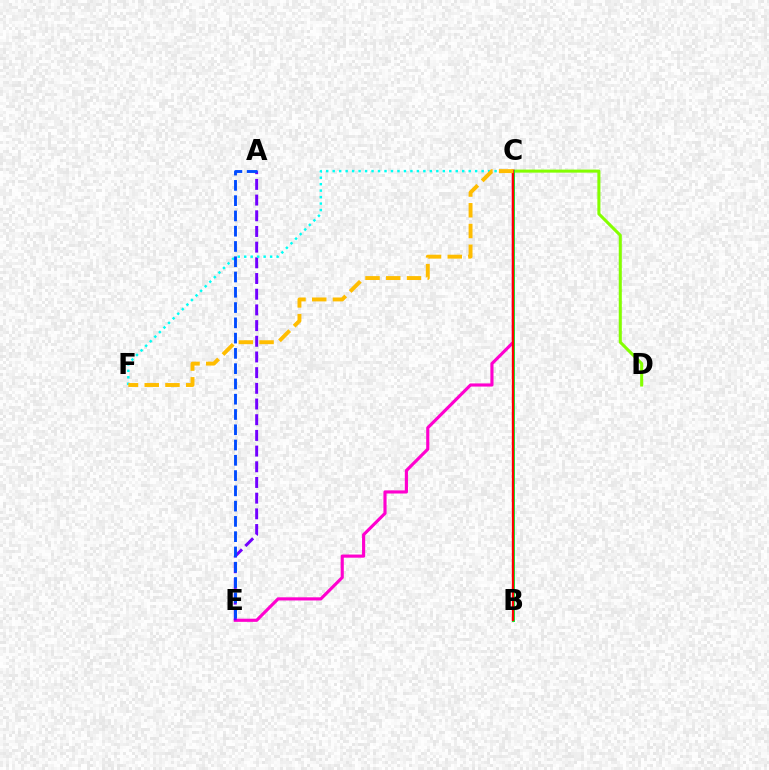{('C', 'E'): [{'color': '#ff00cf', 'line_style': 'solid', 'thickness': 2.26}], ('A', 'E'): [{'color': '#7200ff', 'line_style': 'dashed', 'thickness': 2.13}, {'color': '#004bff', 'line_style': 'dashed', 'thickness': 2.07}], ('C', 'D'): [{'color': '#84ff00', 'line_style': 'solid', 'thickness': 2.2}], ('C', 'F'): [{'color': '#00fff6', 'line_style': 'dotted', 'thickness': 1.76}, {'color': '#ffbd00', 'line_style': 'dashed', 'thickness': 2.82}], ('B', 'C'): [{'color': '#00ff39', 'line_style': 'solid', 'thickness': 2.14}, {'color': '#ff0000', 'line_style': 'solid', 'thickness': 1.67}]}